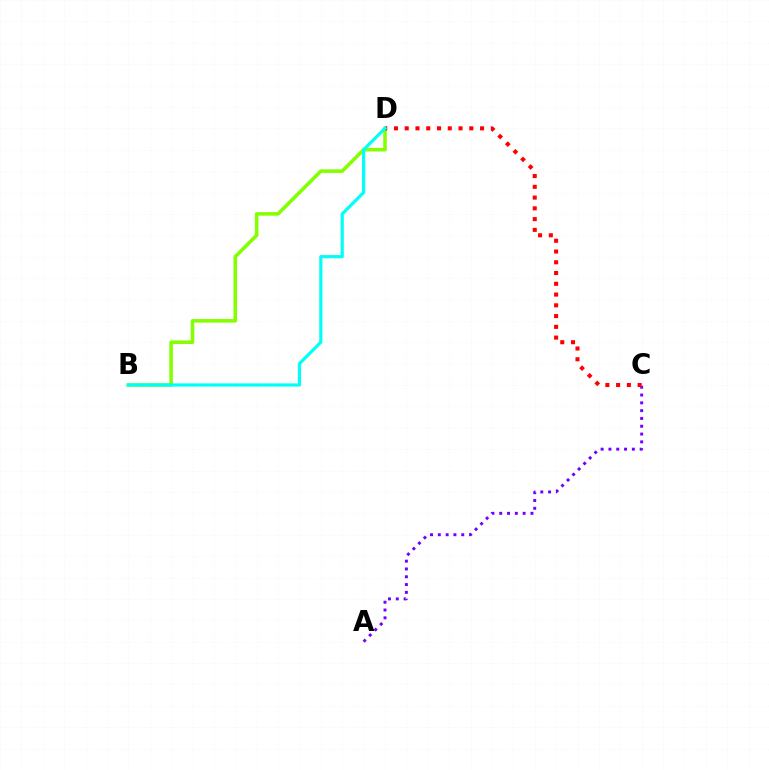{('A', 'C'): [{'color': '#7200ff', 'line_style': 'dotted', 'thickness': 2.12}], ('B', 'D'): [{'color': '#84ff00', 'line_style': 'solid', 'thickness': 2.56}, {'color': '#00fff6', 'line_style': 'solid', 'thickness': 2.29}], ('C', 'D'): [{'color': '#ff0000', 'line_style': 'dotted', 'thickness': 2.92}]}